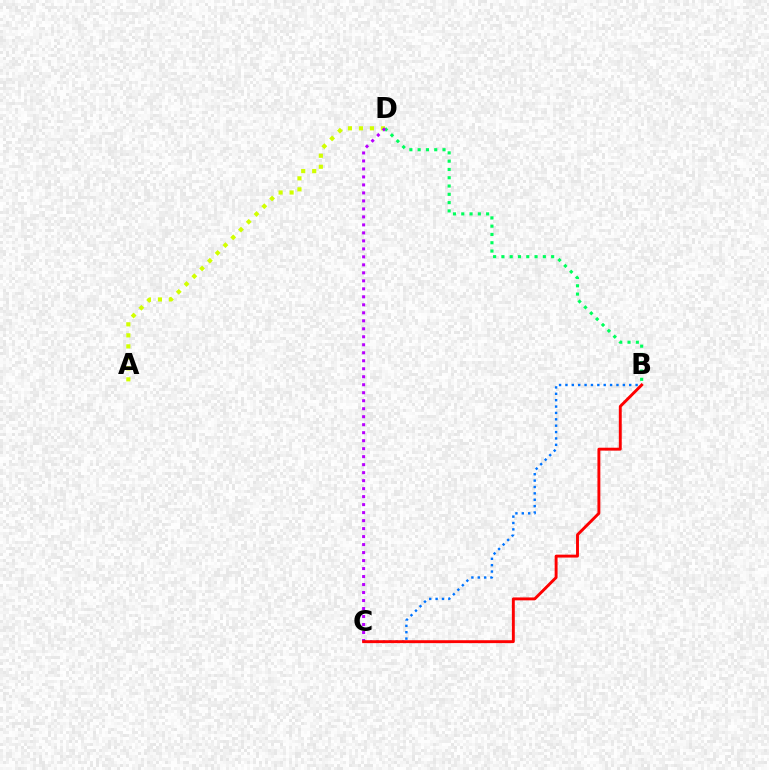{('B', 'D'): [{'color': '#00ff5c', 'line_style': 'dotted', 'thickness': 2.25}], ('A', 'D'): [{'color': '#d1ff00', 'line_style': 'dotted', 'thickness': 2.99}], ('C', 'D'): [{'color': '#b900ff', 'line_style': 'dotted', 'thickness': 2.17}], ('B', 'C'): [{'color': '#0074ff', 'line_style': 'dotted', 'thickness': 1.73}, {'color': '#ff0000', 'line_style': 'solid', 'thickness': 2.09}]}